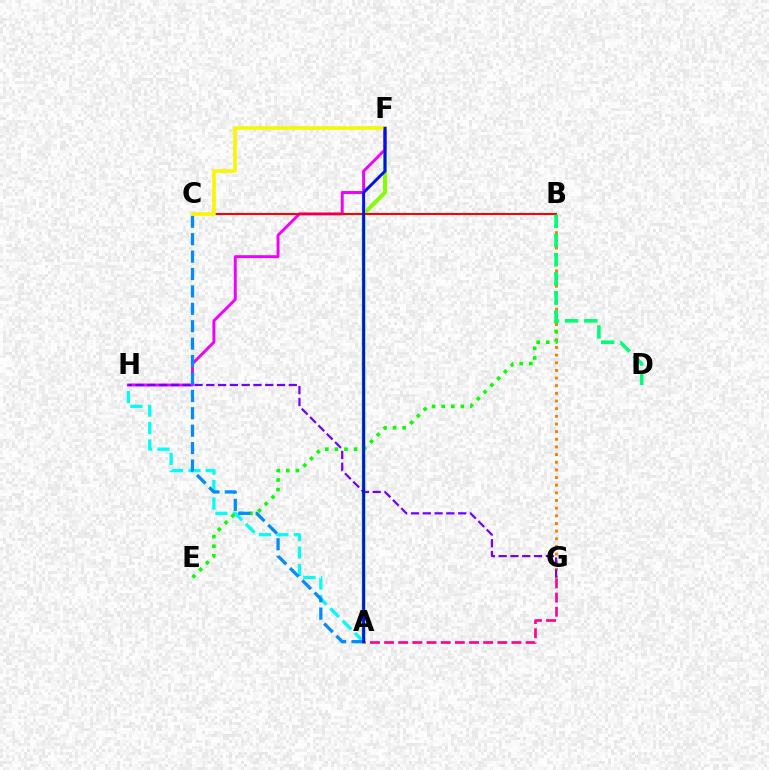{('B', 'G'): [{'color': '#ff7c00', 'line_style': 'dotted', 'thickness': 2.08}], ('A', 'F'): [{'color': '#84ff00', 'line_style': 'solid', 'thickness': 2.87}, {'color': '#0010ff', 'line_style': 'solid', 'thickness': 2.12}], ('A', 'H'): [{'color': '#00fff6', 'line_style': 'dashed', 'thickness': 2.37}], ('F', 'H'): [{'color': '#ee00ff', 'line_style': 'solid', 'thickness': 2.12}], ('G', 'H'): [{'color': '#7200ff', 'line_style': 'dashed', 'thickness': 1.6}], ('B', 'E'): [{'color': '#08ff00', 'line_style': 'dotted', 'thickness': 2.6}], ('B', 'C'): [{'color': '#ff0000', 'line_style': 'solid', 'thickness': 1.5}], ('B', 'D'): [{'color': '#00ff74', 'line_style': 'dashed', 'thickness': 2.6}], ('A', 'C'): [{'color': '#008cff', 'line_style': 'dashed', 'thickness': 2.36}], ('A', 'G'): [{'color': '#ff0094', 'line_style': 'dashed', 'thickness': 1.92}], ('C', 'F'): [{'color': '#fcf500', 'line_style': 'solid', 'thickness': 2.58}]}